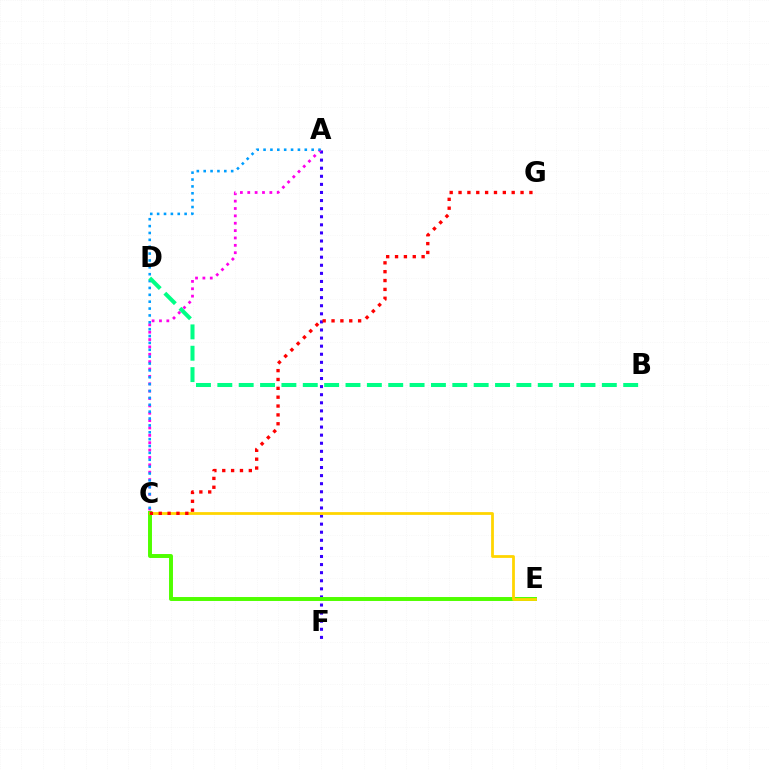{('A', 'F'): [{'color': '#3700ff', 'line_style': 'dotted', 'thickness': 2.2}], ('A', 'C'): [{'color': '#ff00ed', 'line_style': 'dotted', 'thickness': 2.0}, {'color': '#009eff', 'line_style': 'dotted', 'thickness': 1.87}], ('C', 'E'): [{'color': '#4fff00', 'line_style': 'solid', 'thickness': 2.84}, {'color': '#ffd500', 'line_style': 'solid', 'thickness': 2.0}], ('C', 'G'): [{'color': '#ff0000', 'line_style': 'dotted', 'thickness': 2.41}], ('B', 'D'): [{'color': '#00ff86', 'line_style': 'dashed', 'thickness': 2.9}]}